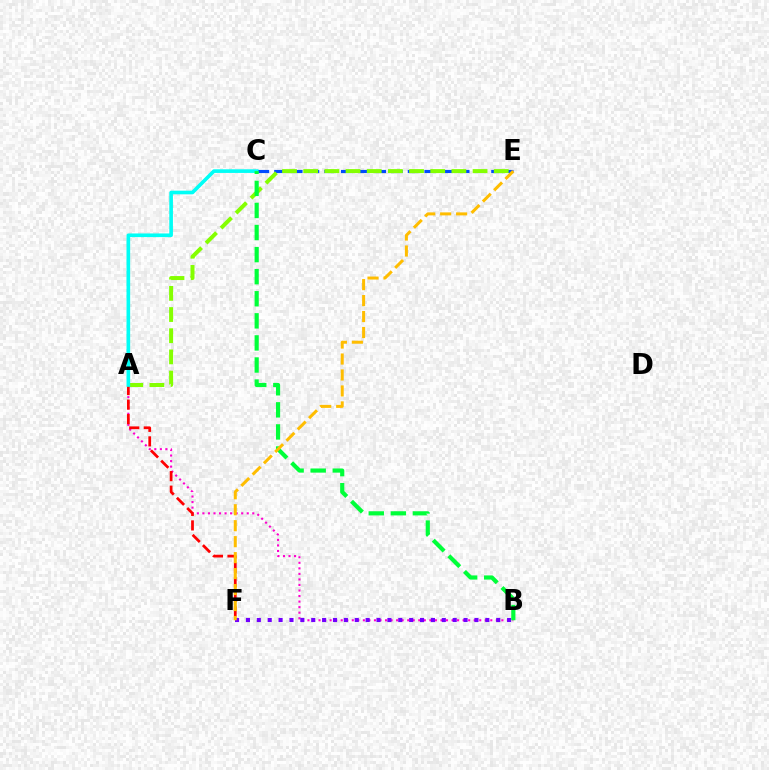{('A', 'B'): [{'color': '#ff00cf', 'line_style': 'dotted', 'thickness': 1.51}], ('C', 'E'): [{'color': '#004bff', 'line_style': 'dashed', 'thickness': 2.27}], ('A', 'E'): [{'color': '#84ff00', 'line_style': 'dashed', 'thickness': 2.88}], ('B', 'F'): [{'color': '#7200ff', 'line_style': 'dotted', 'thickness': 2.96}], ('A', 'F'): [{'color': '#ff0000', 'line_style': 'dashed', 'thickness': 1.97}], ('A', 'C'): [{'color': '#00fff6', 'line_style': 'solid', 'thickness': 2.62}], ('B', 'C'): [{'color': '#00ff39', 'line_style': 'dashed', 'thickness': 3.0}], ('E', 'F'): [{'color': '#ffbd00', 'line_style': 'dashed', 'thickness': 2.17}]}